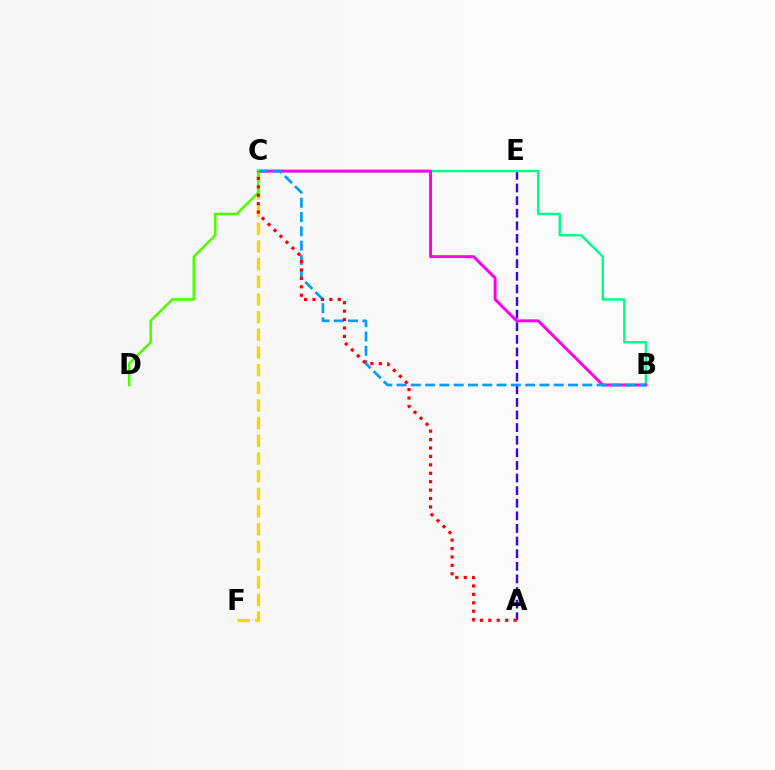{('A', 'E'): [{'color': '#3700ff', 'line_style': 'dashed', 'thickness': 1.71}], ('B', 'C'): [{'color': '#00ff86', 'line_style': 'solid', 'thickness': 1.72}, {'color': '#ff00ed', 'line_style': 'solid', 'thickness': 2.12}, {'color': '#009eff', 'line_style': 'dashed', 'thickness': 1.94}], ('C', 'F'): [{'color': '#ffd500', 'line_style': 'dashed', 'thickness': 2.4}], ('C', 'D'): [{'color': '#4fff00', 'line_style': 'solid', 'thickness': 1.82}], ('A', 'C'): [{'color': '#ff0000', 'line_style': 'dotted', 'thickness': 2.29}]}